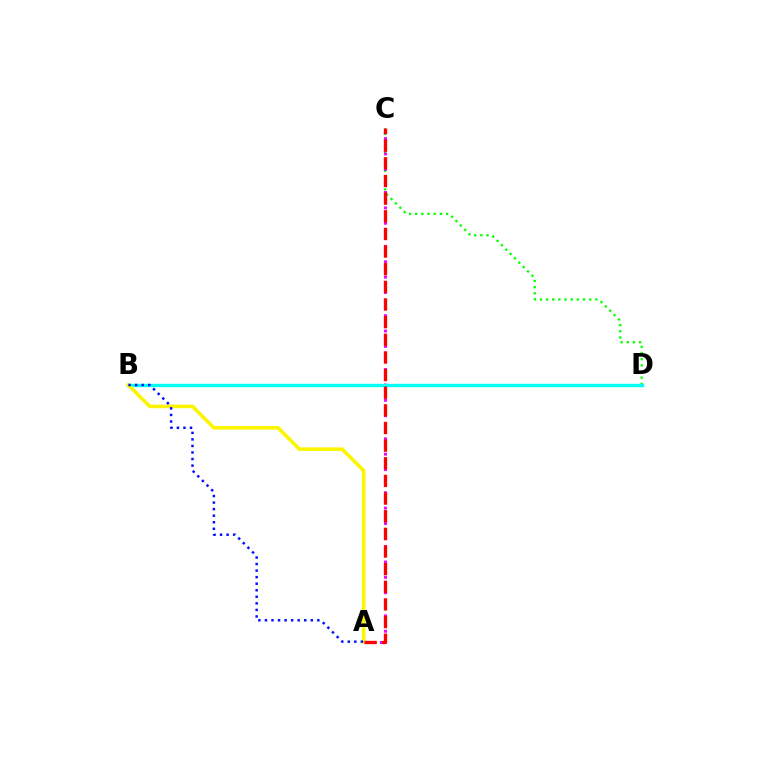{('C', 'D'): [{'color': '#08ff00', 'line_style': 'dotted', 'thickness': 1.68}], ('A', 'C'): [{'color': '#ee00ff', 'line_style': 'dotted', 'thickness': 2.09}, {'color': '#ff0000', 'line_style': 'dashed', 'thickness': 2.4}], ('B', 'D'): [{'color': '#00fff6', 'line_style': 'solid', 'thickness': 2.43}], ('A', 'B'): [{'color': '#fcf500', 'line_style': 'solid', 'thickness': 2.59}, {'color': '#0010ff', 'line_style': 'dotted', 'thickness': 1.78}]}